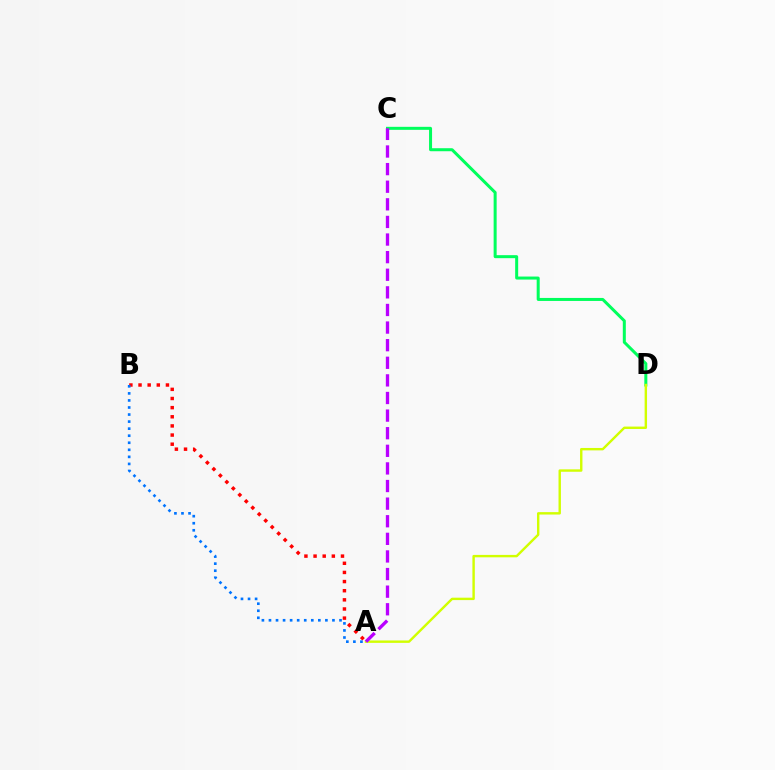{('C', 'D'): [{'color': '#00ff5c', 'line_style': 'solid', 'thickness': 2.17}], ('A', 'B'): [{'color': '#ff0000', 'line_style': 'dotted', 'thickness': 2.48}, {'color': '#0074ff', 'line_style': 'dotted', 'thickness': 1.92}], ('A', 'D'): [{'color': '#d1ff00', 'line_style': 'solid', 'thickness': 1.73}], ('A', 'C'): [{'color': '#b900ff', 'line_style': 'dashed', 'thickness': 2.39}]}